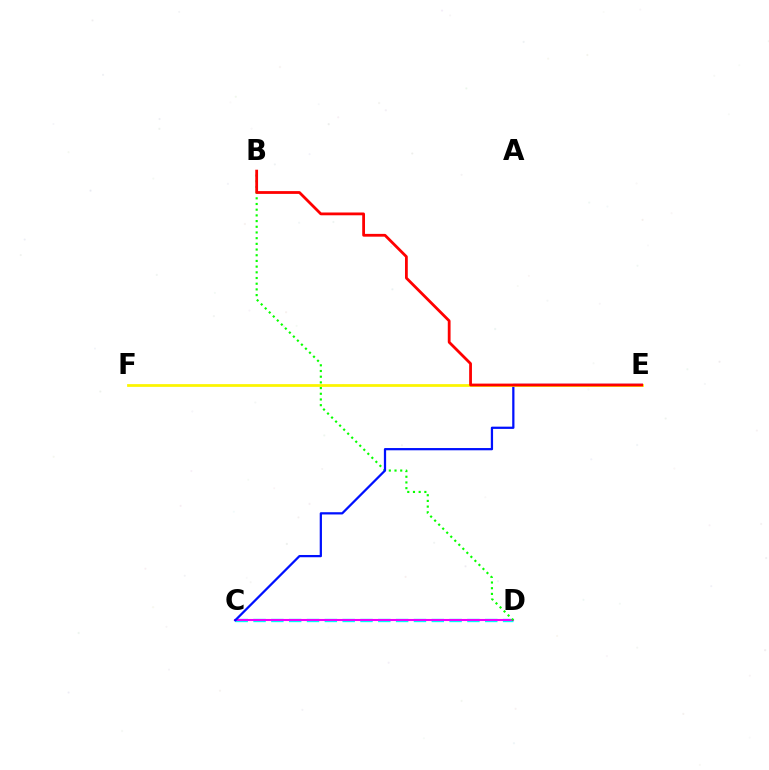{('C', 'D'): [{'color': '#00fff6', 'line_style': 'dashed', 'thickness': 2.42}, {'color': '#ee00ff', 'line_style': 'solid', 'thickness': 1.5}], ('B', 'D'): [{'color': '#08ff00', 'line_style': 'dotted', 'thickness': 1.55}], ('C', 'E'): [{'color': '#0010ff', 'line_style': 'solid', 'thickness': 1.62}], ('E', 'F'): [{'color': '#fcf500', 'line_style': 'solid', 'thickness': 1.98}], ('B', 'E'): [{'color': '#ff0000', 'line_style': 'solid', 'thickness': 2.01}]}